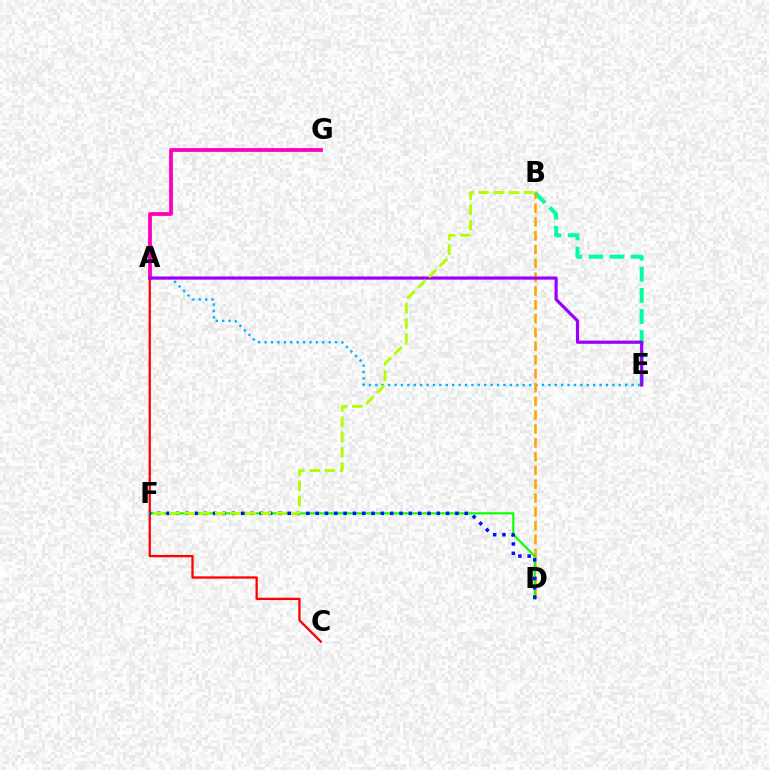{('A', 'G'): [{'color': '#ff00bd', 'line_style': 'solid', 'thickness': 2.73}], ('A', 'C'): [{'color': '#ff0000', 'line_style': 'solid', 'thickness': 1.64}], ('A', 'E'): [{'color': '#00b5ff', 'line_style': 'dotted', 'thickness': 1.74}, {'color': '#9b00ff', 'line_style': 'solid', 'thickness': 2.3}], ('B', 'E'): [{'color': '#00ff9d', 'line_style': 'dashed', 'thickness': 2.87}], ('B', 'D'): [{'color': '#ffa500', 'line_style': 'dashed', 'thickness': 1.88}], ('D', 'F'): [{'color': '#08ff00', 'line_style': 'solid', 'thickness': 1.54}, {'color': '#0010ff', 'line_style': 'dotted', 'thickness': 2.53}], ('B', 'F'): [{'color': '#b3ff00', 'line_style': 'dashed', 'thickness': 2.07}]}